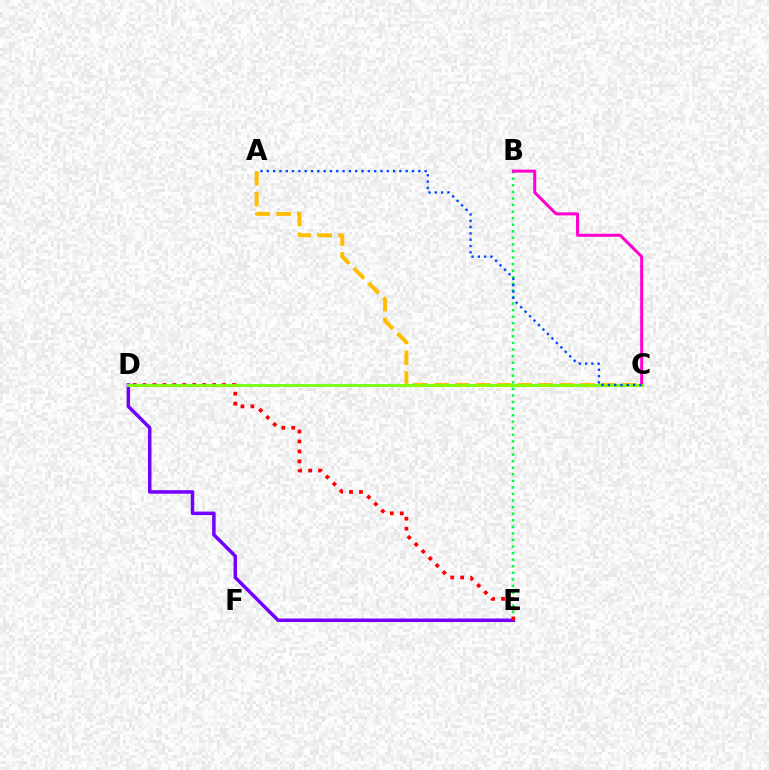{('D', 'E'): [{'color': '#7200ff', 'line_style': 'solid', 'thickness': 2.52}, {'color': '#ff0000', 'line_style': 'dotted', 'thickness': 2.7}], ('C', 'D'): [{'color': '#00fff6', 'line_style': 'solid', 'thickness': 1.96}, {'color': '#84ff00', 'line_style': 'solid', 'thickness': 1.96}], ('B', 'E'): [{'color': '#00ff39', 'line_style': 'dotted', 'thickness': 1.78}], ('B', 'C'): [{'color': '#ff00cf', 'line_style': 'solid', 'thickness': 2.16}], ('A', 'C'): [{'color': '#ffbd00', 'line_style': 'dashed', 'thickness': 2.83}, {'color': '#004bff', 'line_style': 'dotted', 'thickness': 1.71}]}